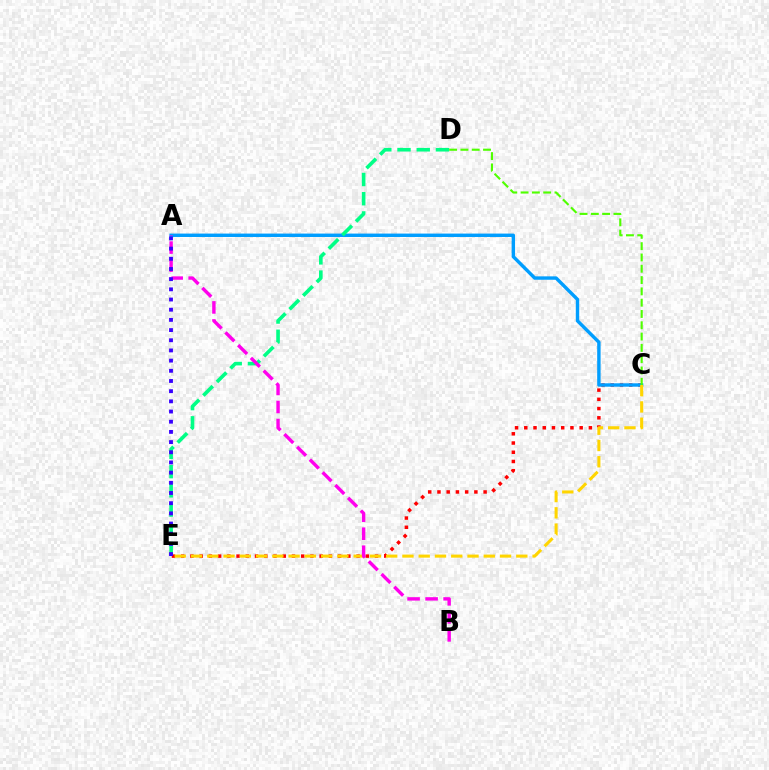{('C', 'E'): [{'color': '#ff0000', 'line_style': 'dotted', 'thickness': 2.51}, {'color': '#ffd500', 'line_style': 'dashed', 'thickness': 2.21}], ('A', 'C'): [{'color': '#009eff', 'line_style': 'solid', 'thickness': 2.46}], ('D', 'E'): [{'color': '#00ff86', 'line_style': 'dashed', 'thickness': 2.61}], ('C', 'D'): [{'color': '#4fff00', 'line_style': 'dashed', 'thickness': 1.54}], ('A', 'B'): [{'color': '#ff00ed', 'line_style': 'dashed', 'thickness': 2.45}], ('A', 'E'): [{'color': '#3700ff', 'line_style': 'dotted', 'thickness': 2.77}]}